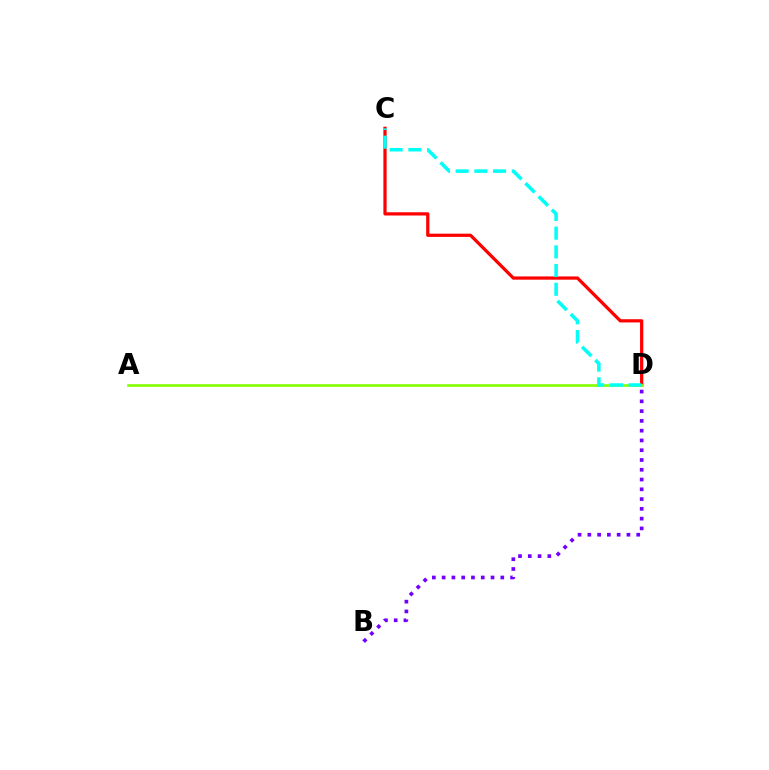{('B', 'D'): [{'color': '#7200ff', 'line_style': 'dotted', 'thickness': 2.66}], ('C', 'D'): [{'color': '#ff0000', 'line_style': 'solid', 'thickness': 2.33}, {'color': '#00fff6', 'line_style': 'dashed', 'thickness': 2.54}], ('A', 'D'): [{'color': '#84ff00', 'line_style': 'solid', 'thickness': 1.89}]}